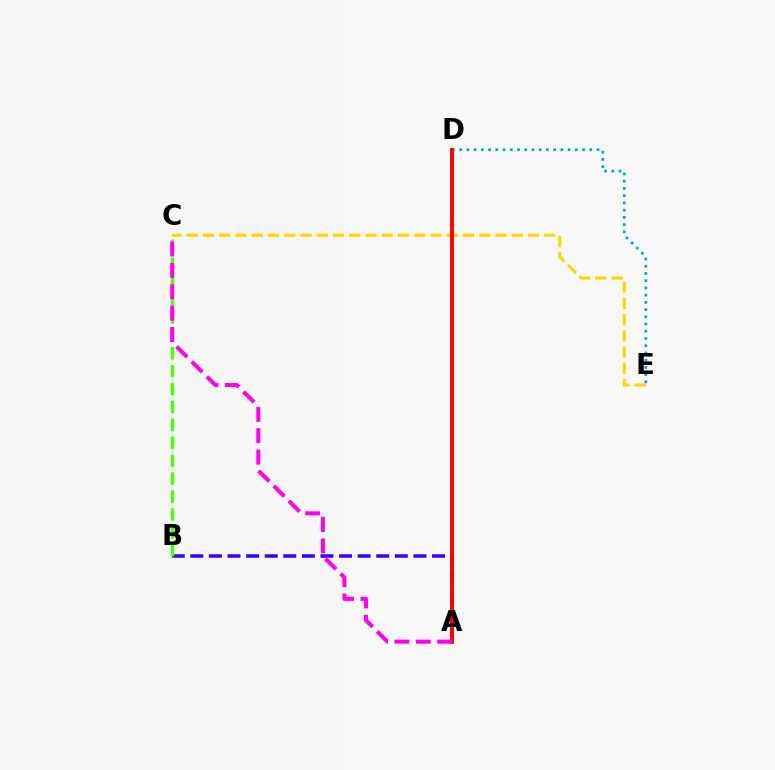{('C', 'E'): [{'color': '#ffd500', 'line_style': 'dashed', 'thickness': 2.21}], ('D', 'E'): [{'color': '#009eff', 'line_style': 'dotted', 'thickness': 1.96}], ('A', 'D'): [{'color': '#00ff86', 'line_style': 'solid', 'thickness': 1.78}, {'color': '#ff0000', 'line_style': 'solid', 'thickness': 2.8}], ('A', 'B'): [{'color': '#3700ff', 'line_style': 'dashed', 'thickness': 2.53}], ('B', 'C'): [{'color': '#4fff00', 'line_style': 'dashed', 'thickness': 2.43}], ('A', 'C'): [{'color': '#ff00ed', 'line_style': 'dashed', 'thickness': 2.9}]}